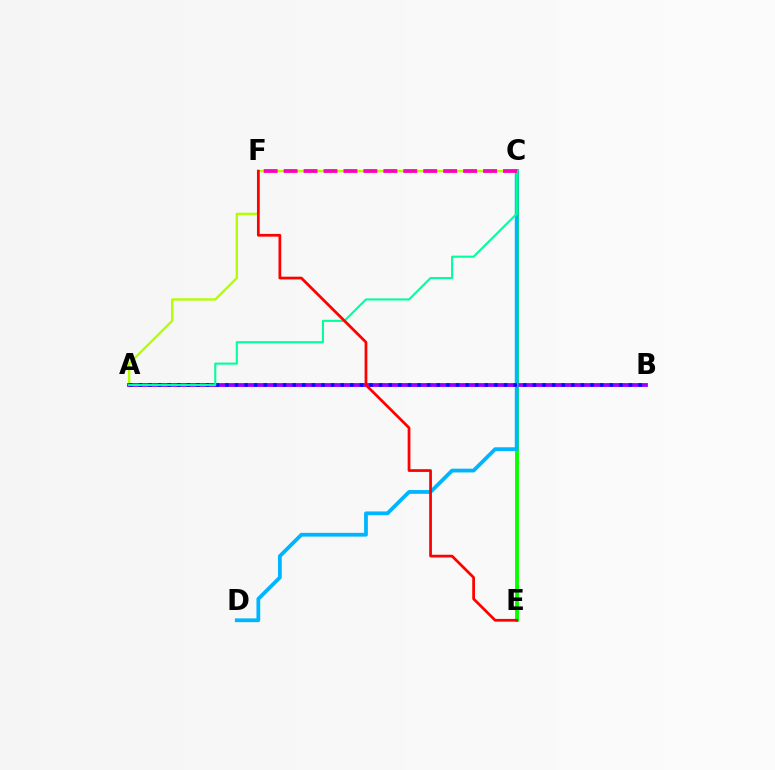{('A', 'C'): [{'color': '#b3ff00', 'line_style': 'solid', 'thickness': 1.71}, {'color': '#00ff9d', 'line_style': 'solid', 'thickness': 1.51}], ('A', 'B'): [{'color': '#ffa500', 'line_style': 'dashed', 'thickness': 1.61}, {'color': '#9b00ff', 'line_style': 'solid', 'thickness': 2.75}, {'color': '#0010ff', 'line_style': 'dotted', 'thickness': 2.61}], ('C', 'E'): [{'color': '#08ff00', 'line_style': 'solid', 'thickness': 2.8}], ('C', 'D'): [{'color': '#00b5ff', 'line_style': 'solid', 'thickness': 2.72}], ('E', 'F'): [{'color': '#ff0000', 'line_style': 'solid', 'thickness': 1.97}], ('C', 'F'): [{'color': '#ff00bd', 'line_style': 'dashed', 'thickness': 2.71}]}